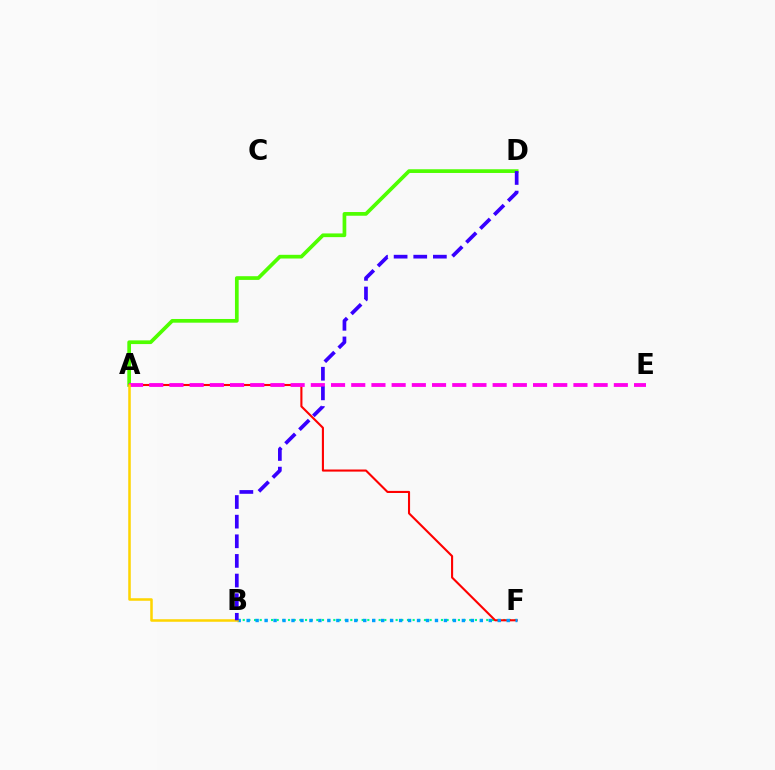{('A', 'D'): [{'color': '#4fff00', 'line_style': 'solid', 'thickness': 2.67}], ('B', 'F'): [{'color': '#00ff86', 'line_style': 'dotted', 'thickness': 1.54}, {'color': '#009eff', 'line_style': 'dotted', 'thickness': 2.44}], ('A', 'F'): [{'color': '#ff0000', 'line_style': 'solid', 'thickness': 1.51}], ('A', 'E'): [{'color': '#ff00ed', 'line_style': 'dashed', 'thickness': 2.74}], ('A', 'B'): [{'color': '#ffd500', 'line_style': 'solid', 'thickness': 1.82}], ('B', 'D'): [{'color': '#3700ff', 'line_style': 'dashed', 'thickness': 2.67}]}